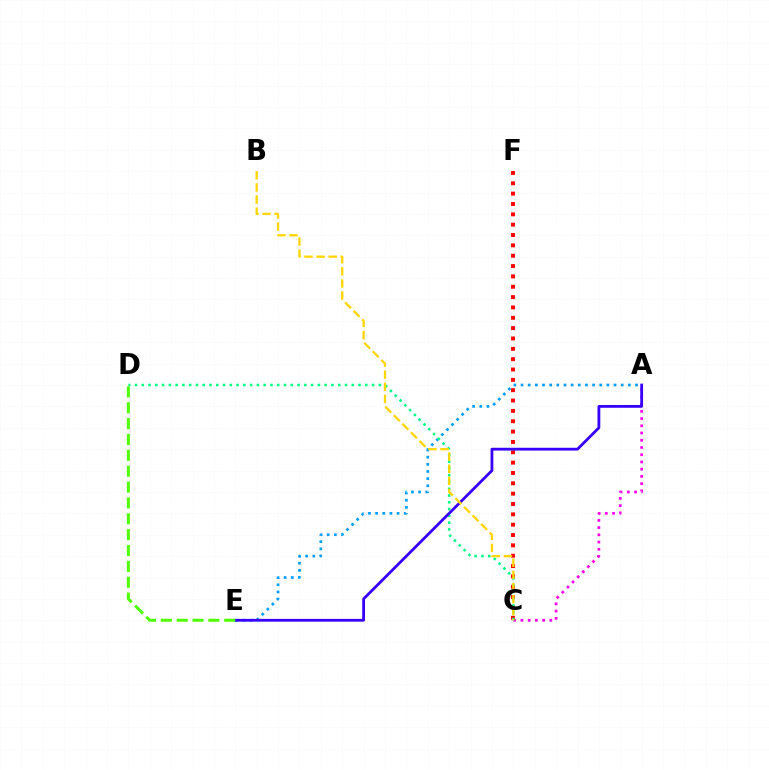{('A', 'C'): [{'color': '#ff00ed', 'line_style': 'dotted', 'thickness': 1.96}], ('A', 'E'): [{'color': '#009eff', 'line_style': 'dotted', 'thickness': 1.94}, {'color': '#3700ff', 'line_style': 'solid', 'thickness': 2.01}], ('C', 'F'): [{'color': '#ff0000', 'line_style': 'dotted', 'thickness': 2.81}], ('C', 'D'): [{'color': '#00ff86', 'line_style': 'dotted', 'thickness': 1.84}], ('B', 'C'): [{'color': '#ffd500', 'line_style': 'dashed', 'thickness': 1.64}], ('D', 'E'): [{'color': '#4fff00', 'line_style': 'dashed', 'thickness': 2.15}]}